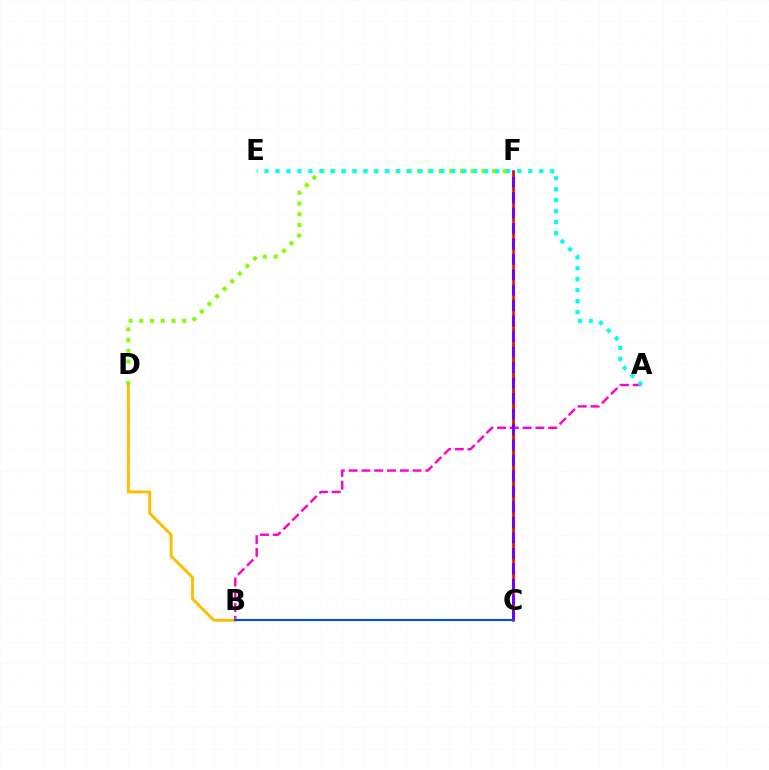{('A', 'B'): [{'color': '#ff00cf', 'line_style': 'dashed', 'thickness': 1.74}], ('C', 'F'): [{'color': '#00ff39', 'line_style': 'dashed', 'thickness': 2.01}, {'color': '#ff0000', 'line_style': 'solid', 'thickness': 1.86}, {'color': '#7200ff', 'line_style': 'dashed', 'thickness': 2.1}], ('B', 'D'): [{'color': '#ffbd00', 'line_style': 'solid', 'thickness': 2.09}], ('D', 'F'): [{'color': '#84ff00', 'line_style': 'dotted', 'thickness': 2.92}], ('A', 'E'): [{'color': '#00fff6', 'line_style': 'dotted', 'thickness': 2.99}], ('B', 'C'): [{'color': '#004bff', 'line_style': 'solid', 'thickness': 1.5}]}